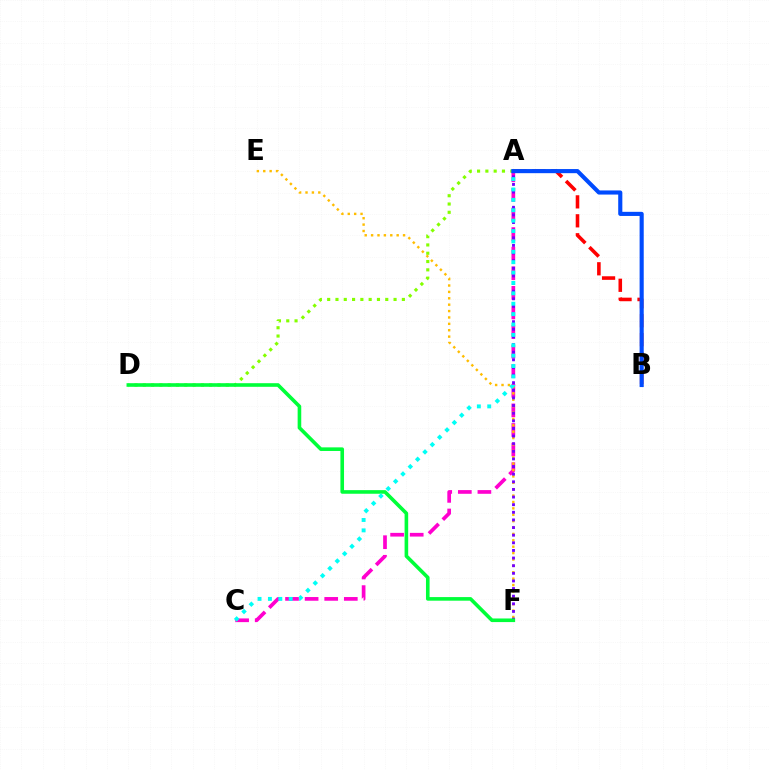{('A', 'B'): [{'color': '#ff0000', 'line_style': 'dashed', 'thickness': 2.57}, {'color': '#004bff', 'line_style': 'solid', 'thickness': 2.97}], ('A', 'C'): [{'color': '#ff00cf', 'line_style': 'dashed', 'thickness': 2.66}, {'color': '#00fff6', 'line_style': 'dotted', 'thickness': 2.82}], ('A', 'D'): [{'color': '#84ff00', 'line_style': 'dotted', 'thickness': 2.25}], ('E', 'F'): [{'color': '#ffbd00', 'line_style': 'dotted', 'thickness': 1.74}], ('A', 'F'): [{'color': '#7200ff', 'line_style': 'dotted', 'thickness': 2.07}], ('D', 'F'): [{'color': '#00ff39', 'line_style': 'solid', 'thickness': 2.6}]}